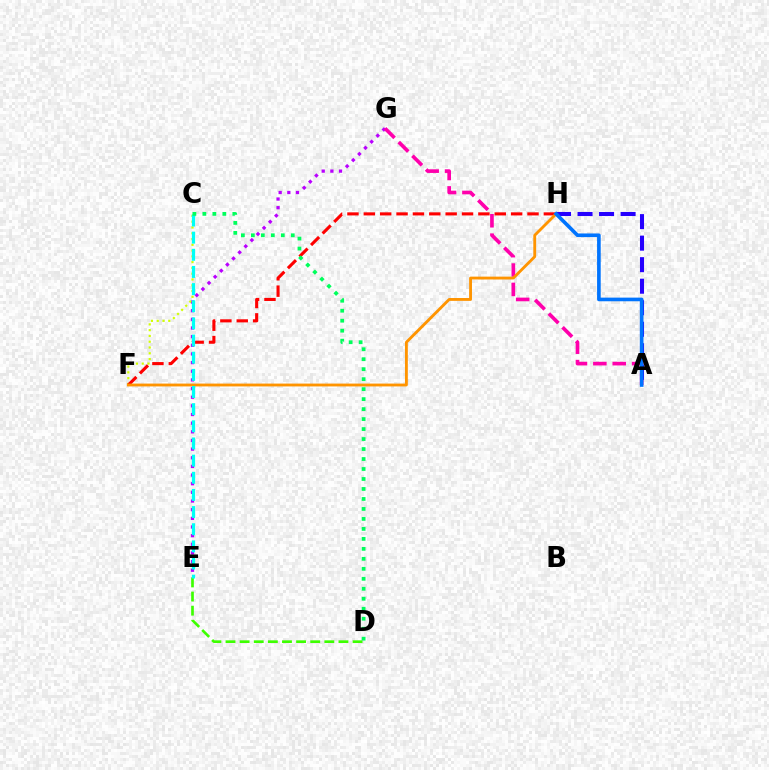{('E', 'G'): [{'color': '#b900ff', 'line_style': 'dotted', 'thickness': 2.35}], ('D', 'E'): [{'color': '#3dff00', 'line_style': 'dashed', 'thickness': 1.92}], ('C', 'F'): [{'color': '#d1ff00', 'line_style': 'dotted', 'thickness': 1.57}], ('F', 'H'): [{'color': '#ff0000', 'line_style': 'dashed', 'thickness': 2.22}, {'color': '#ff9400', 'line_style': 'solid', 'thickness': 2.05}], ('A', 'G'): [{'color': '#ff00ac', 'line_style': 'dashed', 'thickness': 2.63}], ('C', 'E'): [{'color': '#00fff6', 'line_style': 'dashed', 'thickness': 2.33}], ('C', 'D'): [{'color': '#00ff5c', 'line_style': 'dotted', 'thickness': 2.71}], ('A', 'H'): [{'color': '#2500ff', 'line_style': 'dashed', 'thickness': 2.92}, {'color': '#0074ff', 'line_style': 'solid', 'thickness': 2.62}]}